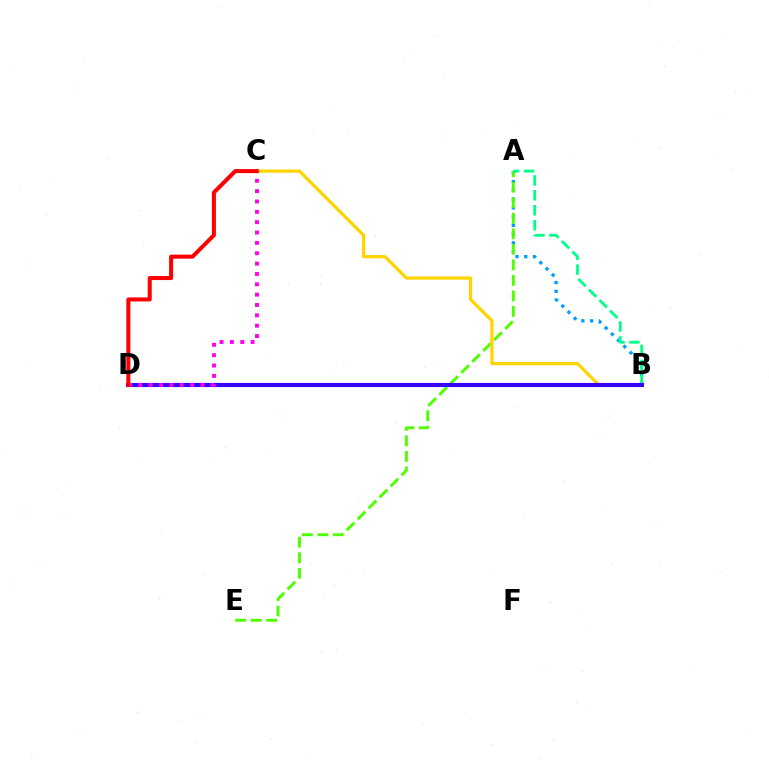{('A', 'B'): [{'color': '#009eff', 'line_style': 'dotted', 'thickness': 2.38}, {'color': '#00ff86', 'line_style': 'dashed', 'thickness': 2.03}], ('A', 'E'): [{'color': '#4fff00', 'line_style': 'dashed', 'thickness': 2.11}], ('B', 'C'): [{'color': '#ffd500', 'line_style': 'solid', 'thickness': 2.32}], ('B', 'D'): [{'color': '#3700ff', 'line_style': 'solid', 'thickness': 2.98}], ('C', 'D'): [{'color': '#ff00ed', 'line_style': 'dotted', 'thickness': 2.81}, {'color': '#ff0000', 'line_style': 'solid', 'thickness': 2.9}]}